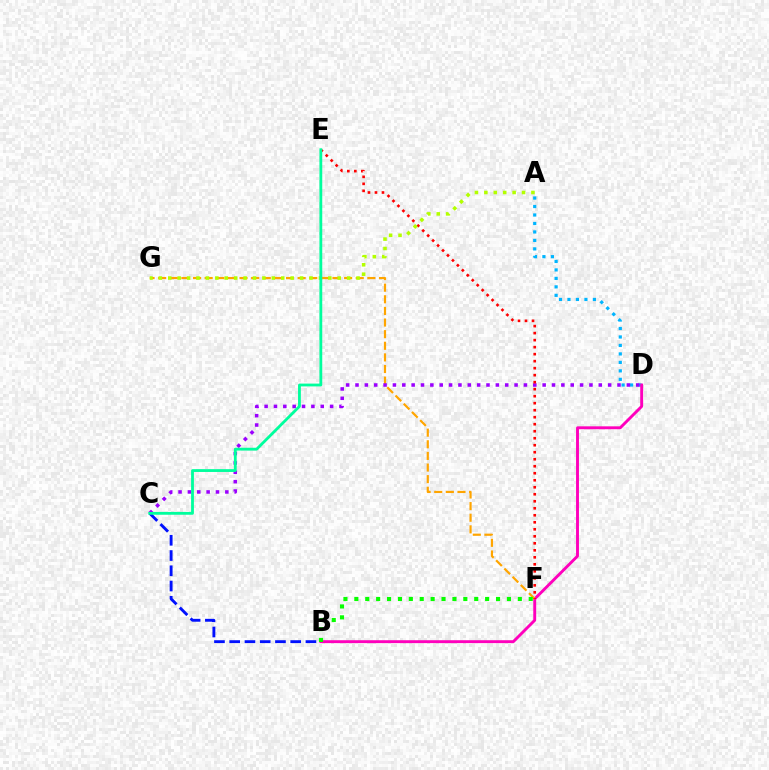{('A', 'D'): [{'color': '#00b5ff', 'line_style': 'dotted', 'thickness': 2.3}], ('B', 'D'): [{'color': '#ff00bd', 'line_style': 'solid', 'thickness': 2.09}], ('F', 'G'): [{'color': '#ffa500', 'line_style': 'dashed', 'thickness': 1.58}], ('B', 'C'): [{'color': '#0010ff', 'line_style': 'dashed', 'thickness': 2.07}], ('C', 'D'): [{'color': '#9b00ff', 'line_style': 'dotted', 'thickness': 2.54}], ('E', 'F'): [{'color': '#ff0000', 'line_style': 'dotted', 'thickness': 1.9}], ('A', 'G'): [{'color': '#b3ff00', 'line_style': 'dotted', 'thickness': 2.56}], ('B', 'F'): [{'color': '#08ff00', 'line_style': 'dotted', 'thickness': 2.96}], ('C', 'E'): [{'color': '#00ff9d', 'line_style': 'solid', 'thickness': 2.03}]}